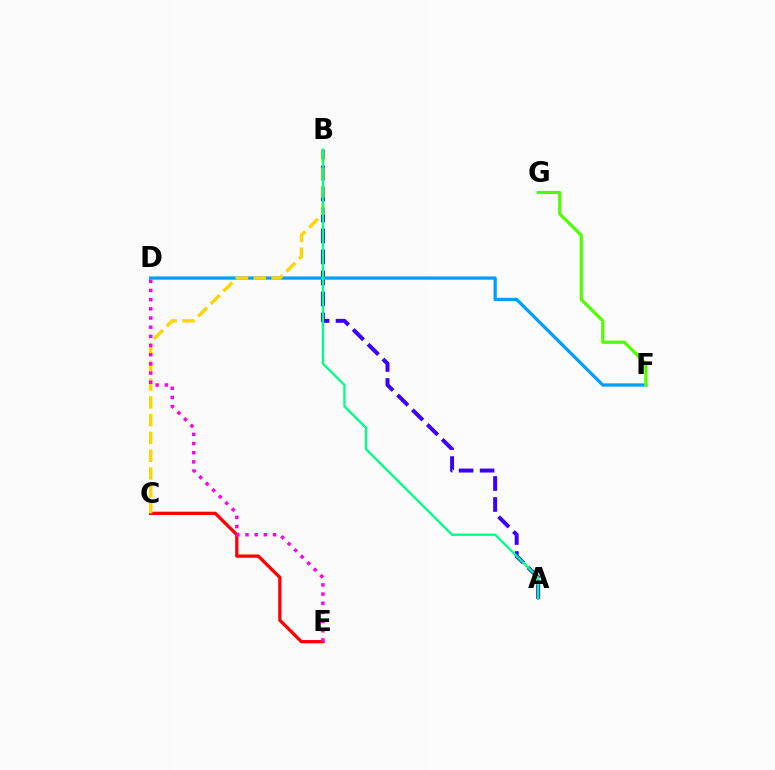{('A', 'B'): [{'color': '#3700ff', 'line_style': 'dashed', 'thickness': 2.85}, {'color': '#00ff86', 'line_style': 'solid', 'thickness': 1.68}], ('D', 'F'): [{'color': '#009eff', 'line_style': 'solid', 'thickness': 2.34}], ('C', 'E'): [{'color': '#ff0000', 'line_style': 'solid', 'thickness': 2.35}], ('B', 'C'): [{'color': '#ffd500', 'line_style': 'dashed', 'thickness': 2.42}], ('F', 'G'): [{'color': '#4fff00', 'line_style': 'solid', 'thickness': 2.31}], ('D', 'E'): [{'color': '#ff00ed', 'line_style': 'dotted', 'thickness': 2.49}]}